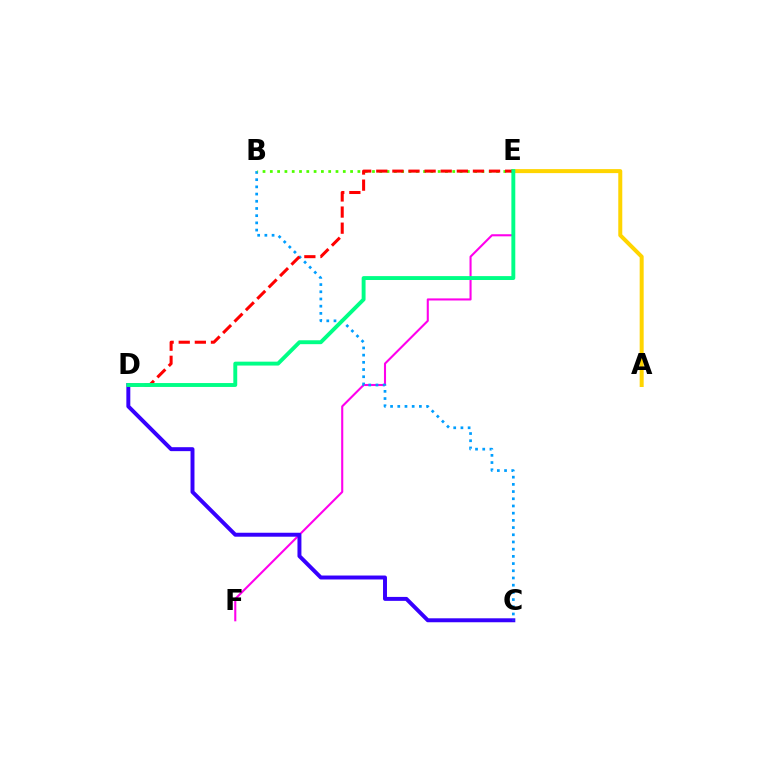{('E', 'F'): [{'color': '#ff00ed', 'line_style': 'solid', 'thickness': 1.51}], ('C', 'D'): [{'color': '#3700ff', 'line_style': 'solid', 'thickness': 2.85}], ('B', 'C'): [{'color': '#009eff', 'line_style': 'dotted', 'thickness': 1.96}], ('A', 'E'): [{'color': '#ffd500', 'line_style': 'solid', 'thickness': 2.88}], ('B', 'E'): [{'color': '#4fff00', 'line_style': 'dotted', 'thickness': 1.98}], ('D', 'E'): [{'color': '#ff0000', 'line_style': 'dashed', 'thickness': 2.19}, {'color': '#00ff86', 'line_style': 'solid', 'thickness': 2.81}]}